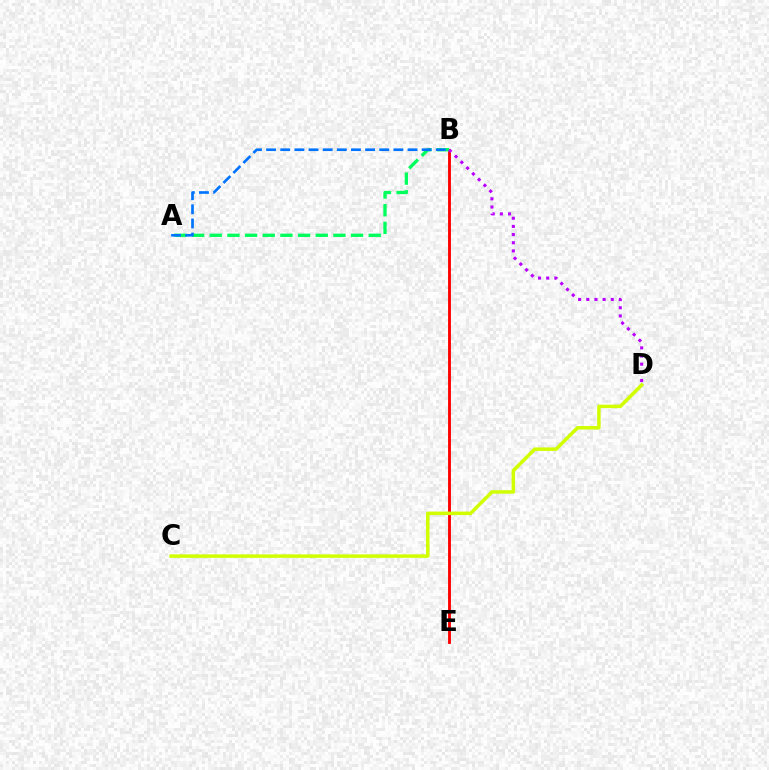{('B', 'E'): [{'color': '#ff0000', 'line_style': 'solid', 'thickness': 2.07}], ('C', 'D'): [{'color': '#d1ff00', 'line_style': 'solid', 'thickness': 2.52}], ('A', 'B'): [{'color': '#00ff5c', 'line_style': 'dashed', 'thickness': 2.4}, {'color': '#0074ff', 'line_style': 'dashed', 'thickness': 1.92}], ('B', 'D'): [{'color': '#b900ff', 'line_style': 'dotted', 'thickness': 2.22}]}